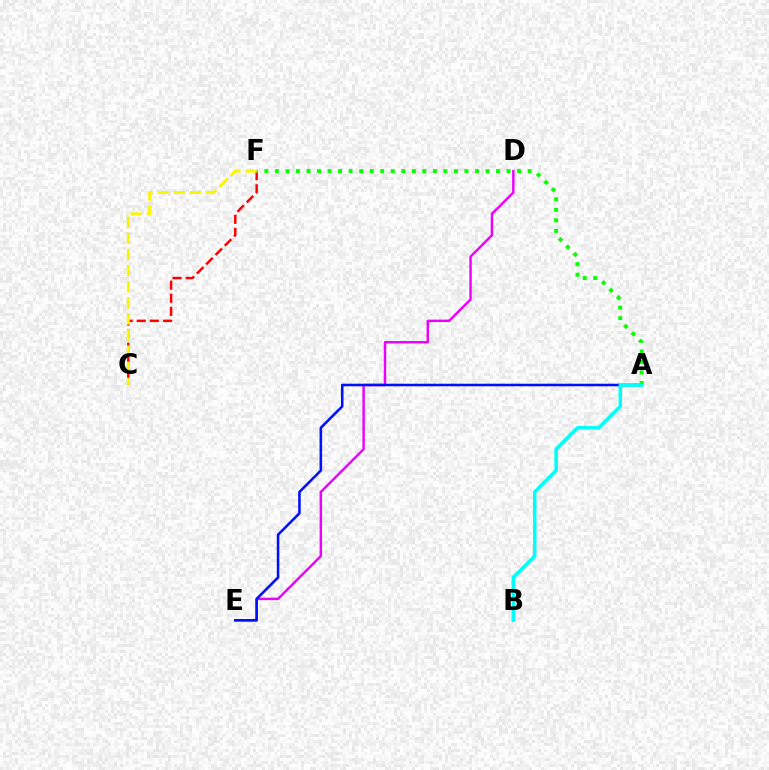{('C', 'F'): [{'color': '#ff0000', 'line_style': 'dashed', 'thickness': 1.78}, {'color': '#fcf500', 'line_style': 'dashed', 'thickness': 2.19}], ('A', 'F'): [{'color': '#08ff00', 'line_style': 'dotted', 'thickness': 2.86}], ('D', 'E'): [{'color': '#ee00ff', 'line_style': 'solid', 'thickness': 1.75}], ('A', 'E'): [{'color': '#0010ff', 'line_style': 'solid', 'thickness': 1.84}], ('A', 'B'): [{'color': '#00fff6', 'line_style': 'solid', 'thickness': 2.53}]}